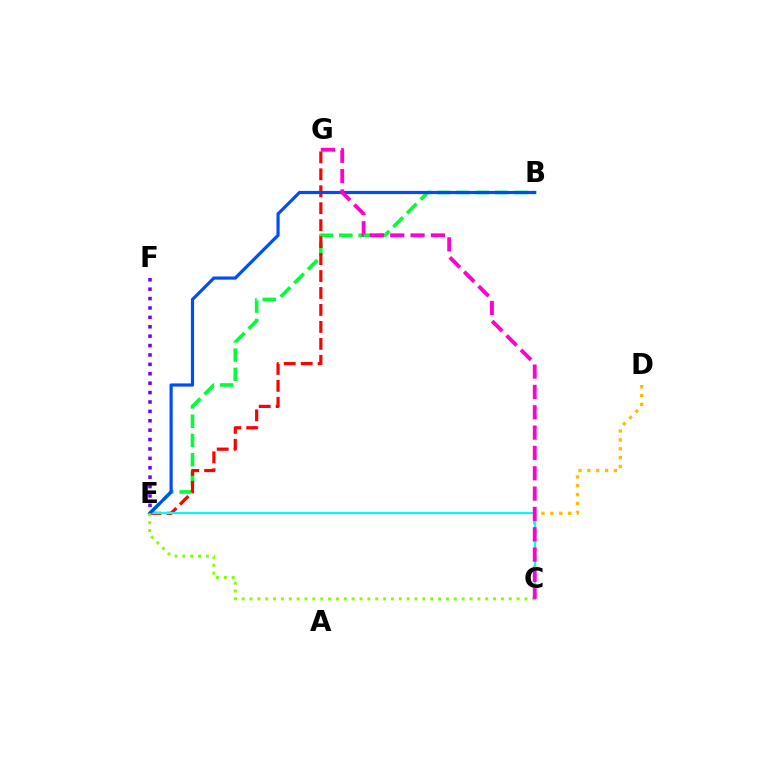{('B', 'E'): [{'color': '#00ff39', 'line_style': 'dashed', 'thickness': 2.62}, {'color': '#004bff', 'line_style': 'solid', 'thickness': 2.28}], ('E', 'F'): [{'color': '#7200ff', 'line_style': 'dotted', 'thickness': 2.55}], ('E', 'G'): [{'color': '#ff0000', 'line_style': 'dashed', 'thickness': 2.3}], ('C', 'D'): [{'color': '#ffbd00', 'line_style': 'dotted', 'thickness': 2.41}], ('C', 'E'): [{'color': '#00fff6', 'line_style': 'solid', 'thickness': 1.56}, {'color': '#84ff00', 'line_style': 'dotted', 'thickness': 2.13}], ('C', 'G'): [{'color': '#ff00cf', 'line_style': 'dashed', 'thickness': 2.76}]}